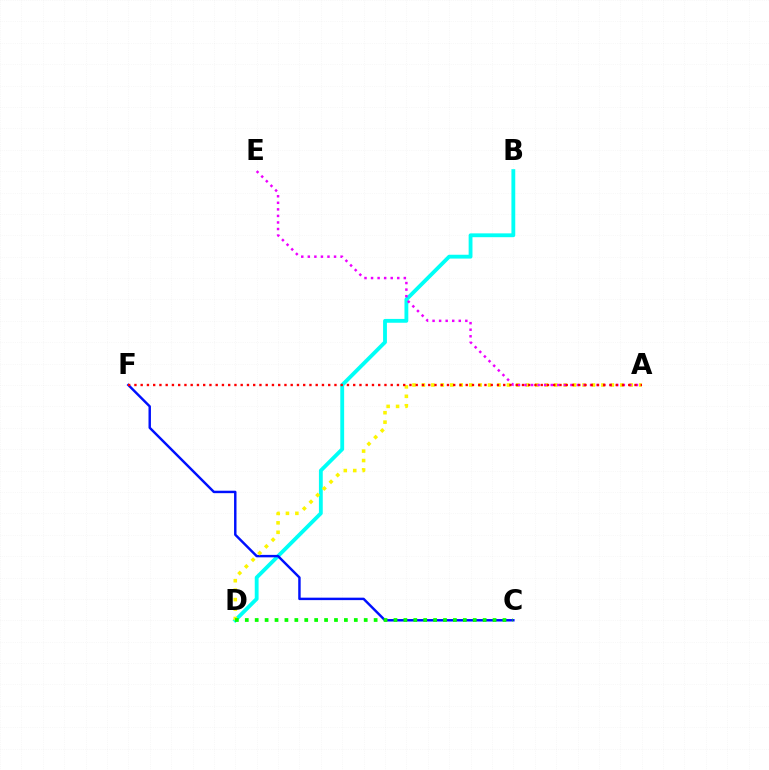{('B', 'D'): [{'color': '#00fff6', 'line_style': 'solid', 'thickness': 2.76}], ('C', 'F'): [{'color': '#0010ff', 'line_style': 'solid', 'thickness': 1.76}], ('A', 'D'): [{'color': '#fcf500', 'line_style': 'dotted', 'thickness': 2.57}], ('C', 'D'): [{'color': '#08ff00', 'line_style': 'dotted', 'thickness': 2.69}], ('A', 'E'): [{'color': '#ee00ff', 'line_style': 'dotted', 'thickness': 1.78}], ('A', 'F'): [{'color': '#ff0000', 'line_style': 'dotted', 'thickness': 1.7}]}